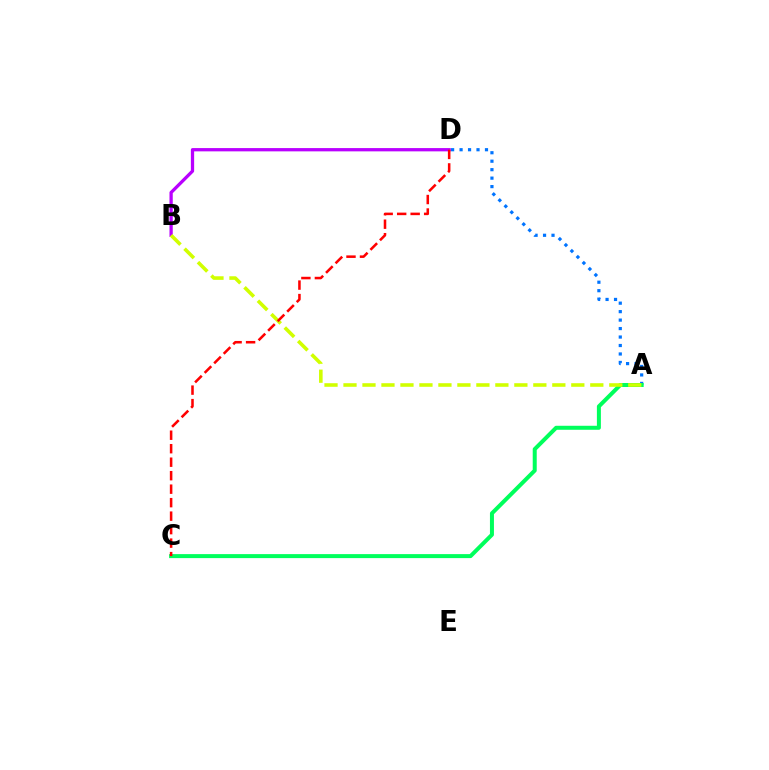{('A', 'D'): [{'color': '#0074ff', 'line_style': 'dotted', 'thickness': 2.3}], ('A', 'C'): [{'color': '#00ff5c', 'line_style': 'solid', 'thickness': 2.88}], ('B', 'D'): [{'color': '#b900ff', 'line_style': 'solid', 'thickness': 2.36}], ('A', 'B'): [{'color': '#d1ff00', 'line_style': 'dashed', 'thickness': 2.58}], ('C', 'D'): [{'color': '#ff0000', 'line_style': 'dashed', 'thickness': 1.83}]}